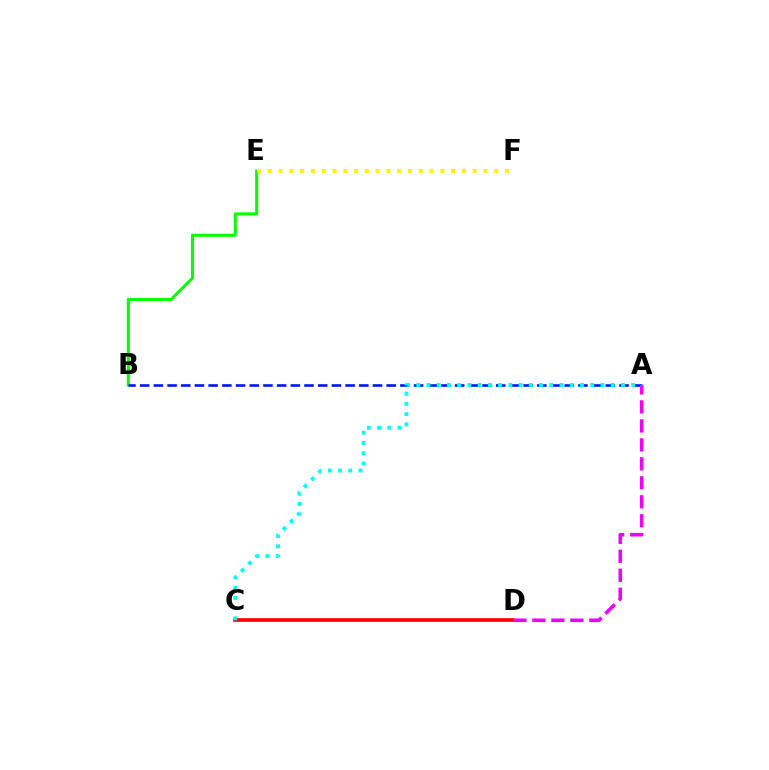{('B', 'E'): [{'color': '#08ff00', 'line_style': 'solid', 'thickness': 2.21}], ('C', 'D'): [{'color': '#ff0000', 'line_style': 'solid', 'thickness': 2.66}], ('E', 'F'): [{'color': '#fcf500', 'line_style': 'dotted', 'thickness': 2.93}], ('A', 'B'): [{'color': '#0010ff', 'line_style': 'dashed', 'thickness': 1.86}], ('A', 'D'): [{'color': '#ee00ff', 'line_style': 'dashed', 'thickness': 2.58}], ('A', 'C'): [{'color': '#00fff6', 'line_style': 'dotted', 'thickness': 2.78}]}